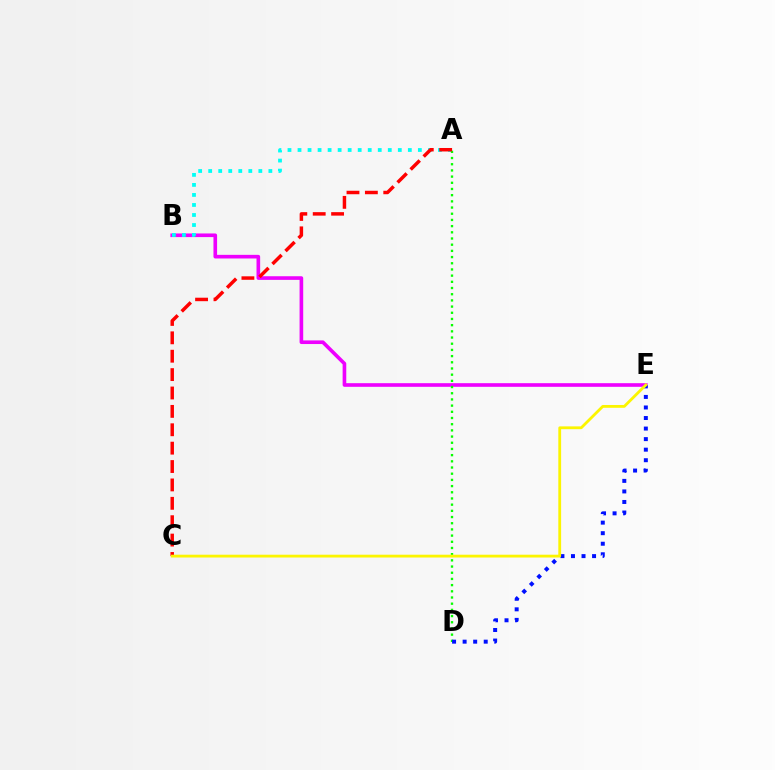{('B', 'E'): [{'color': '#ee00ff', 'line_style': 'solid', 'thickness': 2.62}], ('A', 'B'): [{'color': '#00fff6', 'line_style': 'dotted', 'thickness': 2.72}], ('A', 'D'): [{'color': '#08ff00', 'line_style': 'dotted', 'thickness': 1.68}], ('D', 'E'): [{'color': '#0010ff', 'line_style': 'dotted', 'thickness': 2.87}], ('A', 'C'): [{'color': '#ff0000', 'line_style': 'dashed', 'thickness': 2.5}], ('C', 'E'): [{'color': '#fcf500', 'line_style': 'solid', 'thickness': 2.02}]}